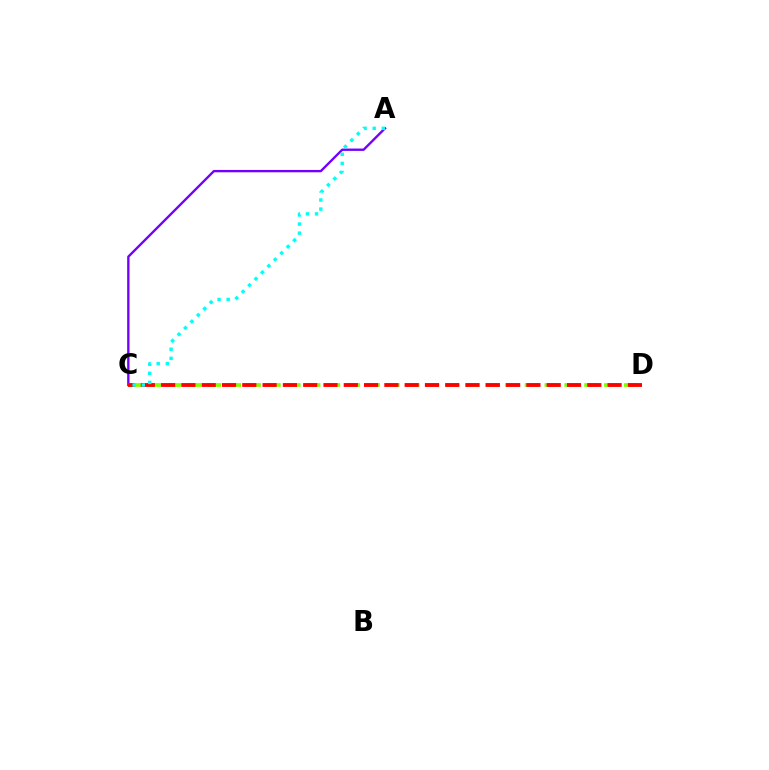{('A', 'C'): [{'color': '#7200ff', 'line_style': 'solid', 'thickness': 1.69}, {'color': '#00fff6', 'line_style': 'dotted', 'thickness': 2.47}], ('C', 'D'): [{'color': '#84ff00', 'line_style': 'dashed', 'thickness': 2.69}, {'color': '#ff0000', 'line_style': 'dashed', 'thickness': 2.76}]}